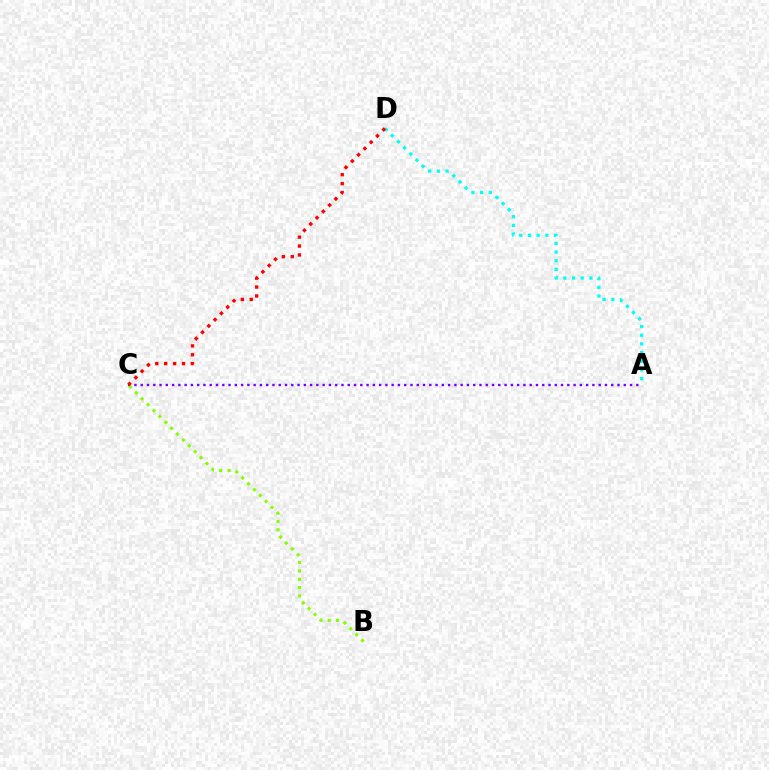{('A', 'C'): [{'color': '#7200ff', 'line_style': 'dotted', 'thickness': 1.7}], ('A', 'D'): [{'color': '#00fff6', 'line_style': 'dotted', 'thickness': 2.36}], ('B', 'C'): [{'color': '#84ff00', 'line_style': 'dotted', 'thickness': 2.26}], ('C', 'D'): [{'color': '#ff0000', 'line_style': 'dotted', 'thickness': 2.42}]}